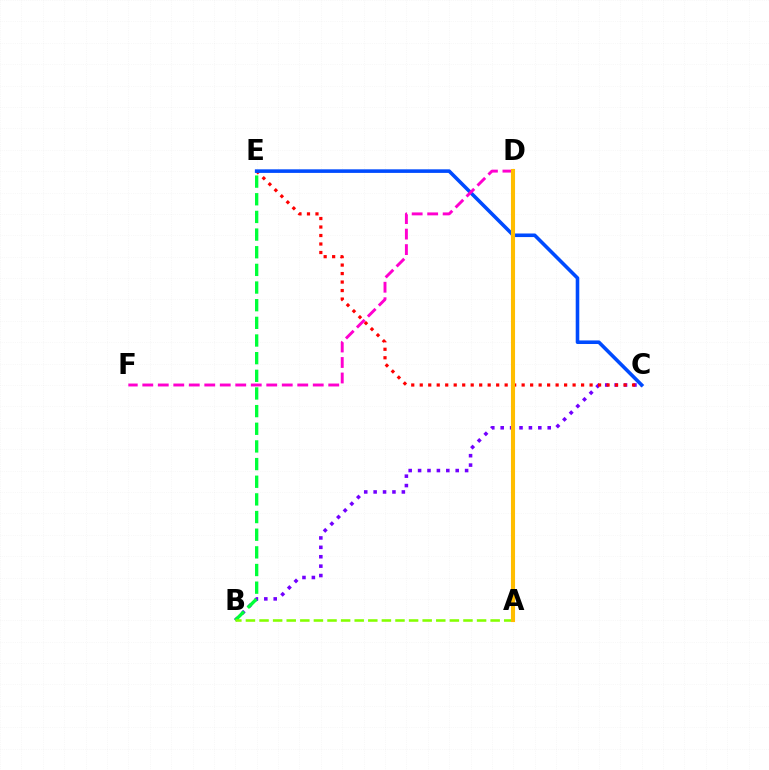{('B', 'C'): [{'color': '#7200ff', 'line_style': 'dotted', 'thickness': 2.56}], ('A', 'D'): [{'color': '#00fff6', 'line_style': 'dotted', 'thickness': 2.03}, {'color': '#ffbd00', 'line_style': 'solid', 'thickness': 2.95}], ('B', 'E'): [{'color': '#00ff39', 'line_style': 'dashed', 'thickness': 2.4}], ('C', 'E'): [{'color': '#ff0000', 'line_style': 'dotted', 'thickness': 2.31}, {'color': '#004bff', 'line_style': 'solid', 'thickness': 2.58}], ('A', 'B'): [{'color': '#84ff00', 'line_style': 'dashed', 'thickness': 1.85}], ('D', 'F'): [{'color': '#ff00cf', 'line_style': 'dashed', 'thickness': 2.11}]}